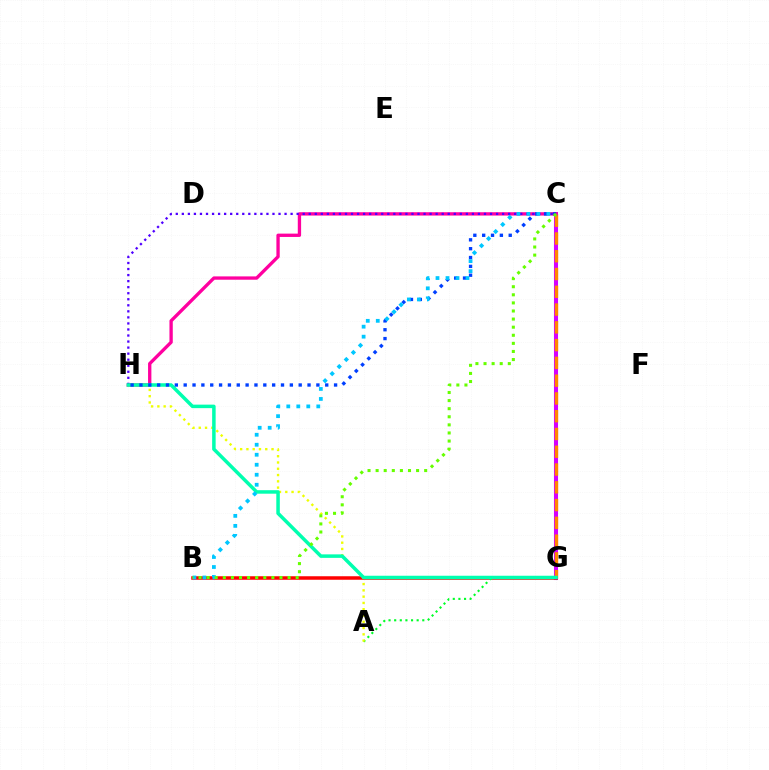{('C', 'G'): [{'color': '#d600ff', 'line_style': 'solid', 'thickness': 2.93}, {'color': '#ff8800', 'line_style': 'dashed', 'thickness': 2.41}], ('B', 'G'): [{'color': '#ff0000', 'line_style': 'solid', 'thickness': 2.53}], ('C', 'H'): [{'color': '#ff00a0', 'line_style': 'solid', 'thickness': 2.39}, {'color': '#4f00ff', 'line_style': 'dotted', 'thickness': 1.64}, {'color': '#003fff', 'line_style': 'dotted', 'thickness': 2.4}], ('A', 'G'): [{'color': '#00ff27', 'line_style': 'dotted', 'thickness': 1.53}], ('A', 'H'): [{'color': '#eeff00', 'line_style': 'dotted', 'thickness': 1.71}], ('G', 'H'): [{'color': '#00ffaf', 'line_style': 'solid', 'thickness': 2.52}], ('B', 'C'): [{'color': '#00c7ff', 'line_style': 'dotted', 'thickness': 2.72}, {'color': '#66ff00', 'line_style': 'dotted', 'thickness': 2.2}]}